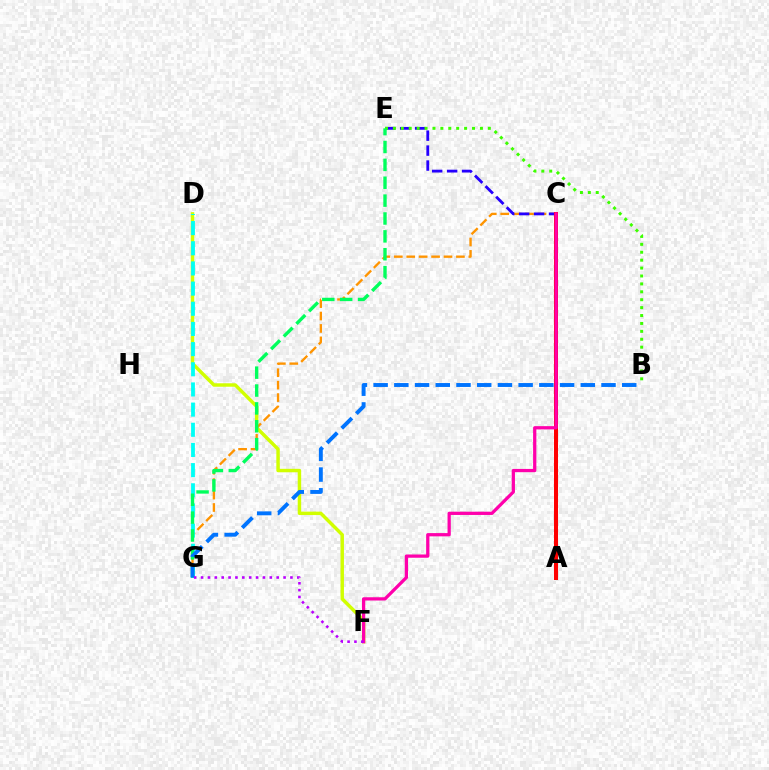{('D', 'F'): [{'color': '#d1ff00', 'line_style': 'solid', 'thickness': 2.48}], ('C', 'G'): [{'color': '#ff9400', 'line_style': 'dashed', 'thickness': 1.69}], ('D', 'G'): [{'color': '#00fff6', 'line_style': 'dashed', 'thickness': 2.74}], ('C', 'E'): [{'color': '#2500ff', 'line_style': 'dashed', 'thickness': 2.03}], ('A', 'C'): [{'color': '#ff0000', 'line_style': 'solid', 'thickness': 2.89}], ('C', 'F'): [{'color': '#ff00ac', 'line_style': 'solid', 'thickness': 2.35}], ('B', 'E'): [{'color': '#3dff00', 'line_style': 'dotted', 'thickness': 2.15}], ('E', 'G'): [{'color': '#00ff5c', 'line_style': 'dashed', 'thickness': 2.43}], ('B', 'G'): [{'color': '#0074ff', 'line_style': 'dashed', 'thickness': 2.81}], ('F', 'G'): [{'color': '#b900ff', 'line_style': 'dotted', 'thickness': 1.87}]}